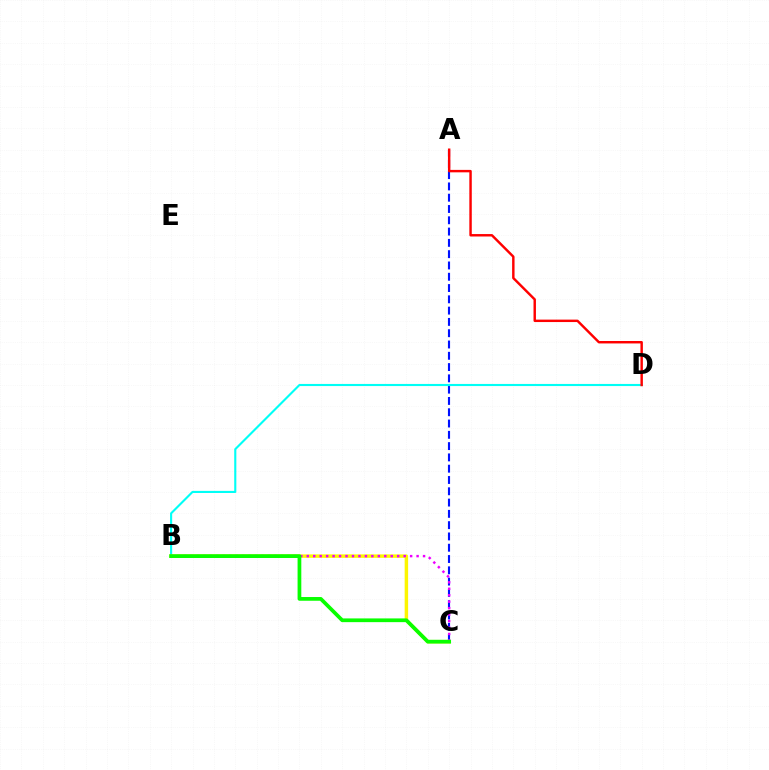{('A', 'C'): [{'color': '#0010ff', 'line_style': 'dashed', 'thickness': 1.53}], ('B', 'D'): [{'color': '#00fff6', 'line_style': 'solid', 'thickness': 1.52}], ('B', 'C'): [{'color': '#fcf500', 'line_style': 'solid', 'thickness': 2.49}, {'color': '#ee00ff', 'line_style': 'dotted', 'thickness': 1.76}, {'color': '#08ff00', 'line_style': 'solid', 'thickness': 2.69}], ('A', 'D'): [{'color': '#ff0000', 'line_style': 'solid', 'thickness': 1.76}]}